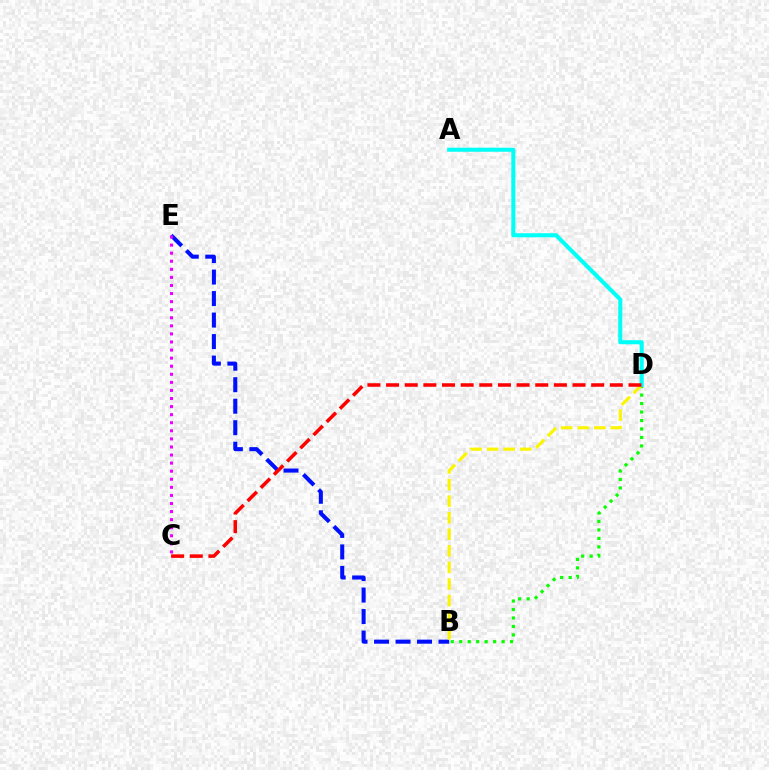{('B', 'D'): [{'color': '#08ff00', 'line_style': 'dotted', 'thickness': 2.3}, {'color': '#fcf500', 'line_style': 'dashed', 'thickness': 2.25}], ('B', 'E'): [{'color': '#0010ff', 'line_style': 'dashed', 'thickness': 2.92}], ('C', 'E'): [{'color': '#ee00ff', 'line_style': 'dotted', 'thickness': 2.19}], ('A', 'D'): [{'color': '#00fff6', 'line_style': 'solid', 'thickness': 2.92}], ('C', 'D'): [{'color': '#ff0000', 'line_style': 'dashed', 'thickness': 2.53}]}